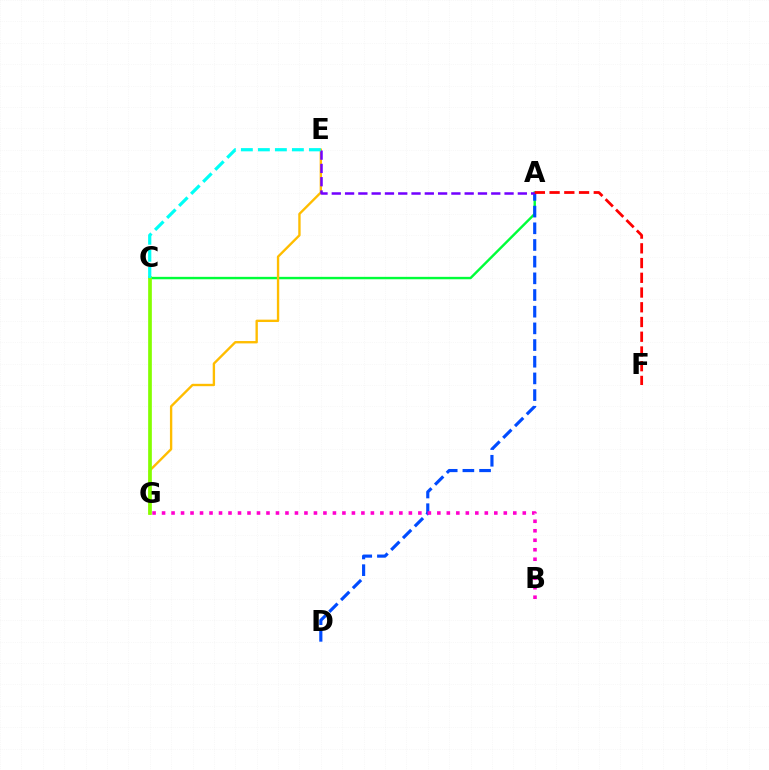{('A', 'C'): [{'color': '#00ff39', 'line_style': 'solid', 'thickness': 1.74}], ('A', 'D'): [{'color': '#004bff', 'line_style': 'dashed', 'thickness': 2.27}], ('B', 'G'): [{'color': '#ff00cf', 'line_style': 'dotted', 'thickness': 2.58}], ('E', 'G'): [{'color': '#ffbd00', 'line_style': 'solid', 'thickness': 1.7}], ('A', 'E'): [{'color': '#7200ff', 'line_style': 'dashed', 'thickness': 1.81}], ('C', 'G'): [{'color': '#84ff00', 'line_style': 'solid', 'thickness': 2.66}], ('A', 'F'): [{'color': '#ff0000', 'line_style': 'dashed', 'thickness': 2.0}], ('C', 'E'): [{'color': '#00fff6', 'line_style': 'dashed', 'thickness': 2.31}]}